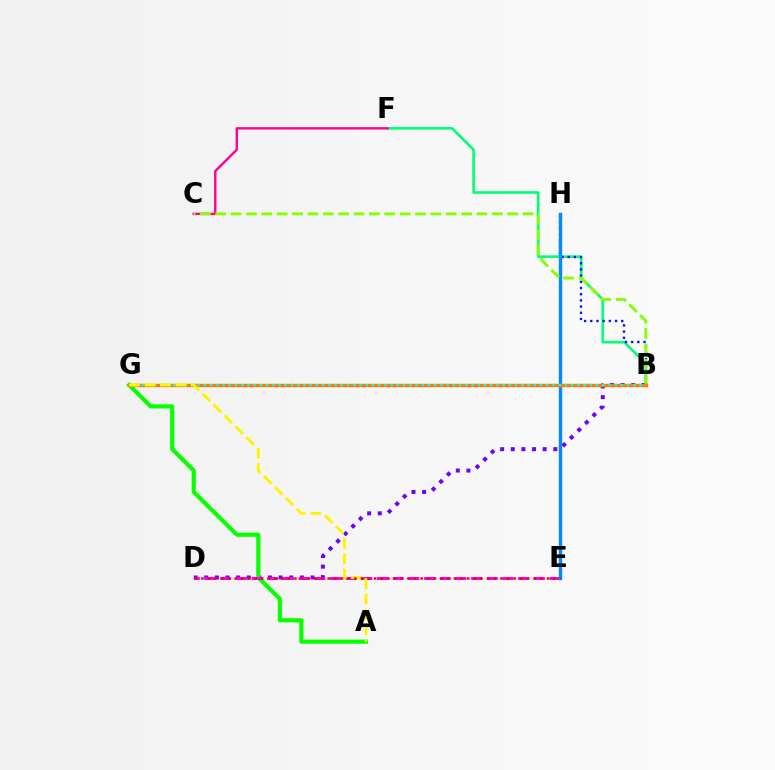{('B', 'F'): [{'color': '#00ff74', 'line_style': 'solid', 'thickness': 1.88}], ('B', 'D'): [{'color': '#7200ff', 'line_style': 'dotted', 'thickness': 2.89}], ('B', 'H'): [{'color': '#0010ff', 'line_style': 'dotted', 'thickness': 1.68}], ('C', 'F'): [{'color': '#ff0094', 'line_style': 'solid', 'thickness': 1.71}], ('A', 'G'): [{'color': '#08ff00', 'line_style': 'solid', 'thickness': 2.99}, {'color': '#fcf500', 'line_style': 'dashed', 'thickness': 2.09}], ('D', 'E'): [{'color': '#ee00ff', 'line_style': 'dashed', 'thickness': 2.13}, {'color': '#ff0000', 'line_style': 'dotted', 'thickness': 1.81}], ('E', 'H'): [{'color': '#008cff', 'line_style': 'solid', 'thickness': 2.46}], ('B', 'C'): [{'color': '#84ff00', 'line_style': 'dashed', 'thickness': 2.09}], ('B', 'G'): [{'color': '#ff7c00', 'line_style': 'solid', 'thickness': 2.46}, {'color': '#00fff6', 'line_style': 'dotted', 'thickness': 1.69}]}